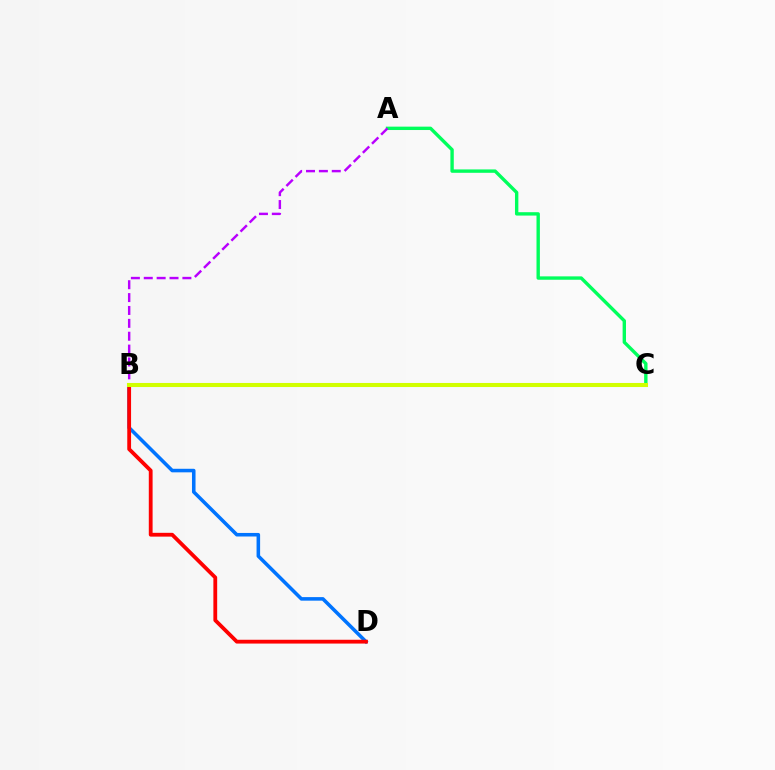{('A', 'C'): [{'color': '#00ff5c', 'line_style': 'solid', 'thickness': 2.43}], ('B', 'D'): [{'color': '#0074ff', 'line_style': 'solid', 'thickness': 2.56}, {'color': '#ff0000', 'line_style': 'solid', 'thickness': 2.74}], ('A', 'B'): [{'color': '#b900ff', 'line_style': 'dashed', 'thickness': 1.75}], ('B', 'C'): [{'color': '#d1ff00', 'line_style': 'solid', 'thickness': 2.93}]}